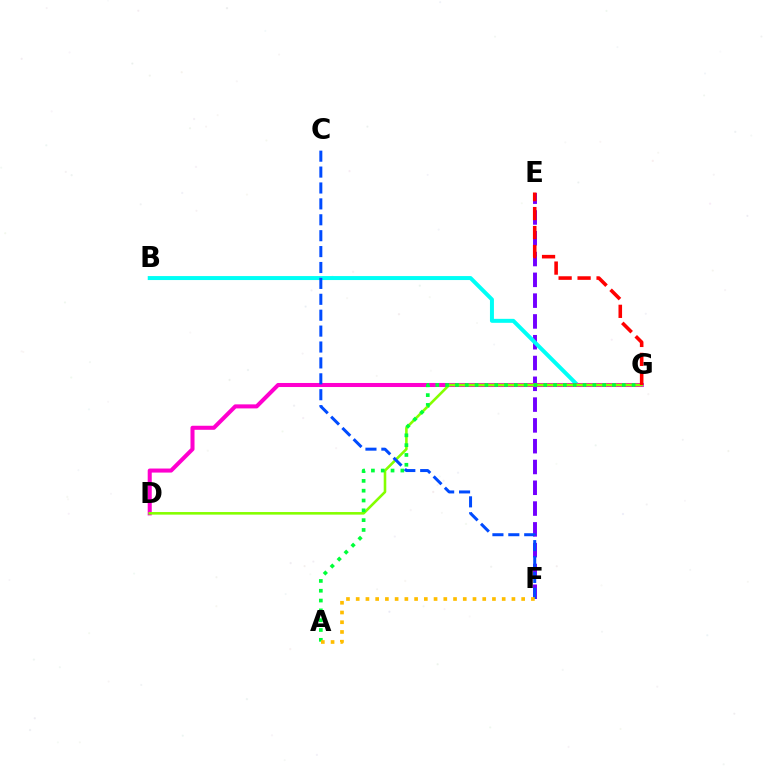{('E', 'F'): [{'color': '#7200ff', 'line_style': 'dashed', 'thickness': 2.82}], ('B', 'G'): [{'color': '#00fff6', 'line_style': 'solid', 'thickness': 2.86}], ('D', 'G'): [{'color': '#ff00cf', 'line_style': 'solid', 'thickness': 2.91}, {'color': '#84ff00', 'line_style': 'solid', 'thickness': 1.87}], ('A', 'G'): [{'color': '#00ff39', 'line_style': 'dotted', 'thickness': 2.67}], ('E', 'G'): [{'color': '#ff0000', 'line_style': 'dashed', 'thickness': 2.58}], ('C', 'F'): [{'color': '#004bff', 'line_style': 'dashed', 'thickness': 2.16}], ('A', 'F'): [{'color': '#ffbd00', 'line_style': 'dotted', 'thickness': 2.64}]}